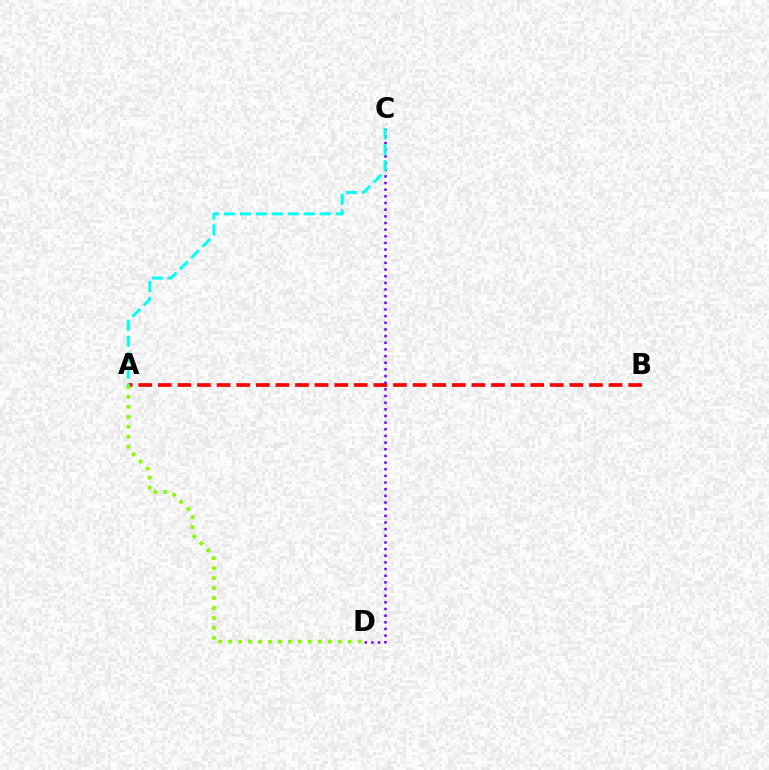{('A', 'B'): [{'color': '#ff0000', 'line_style': 'dashed', 'thickness': 2.66}], ('C', 'D'): [{'color': '#7200ff', 'line_style': 'dotted', 'thickness': 1.81}], ('A', 'D'): [{'color': '#84ff00', 'line_style': 'dotted', 'thickness': 2.71}], ('A', 'C'): [{'color': '#00fff6', 'line_style': 'dashed', 'thickness': 2.16}]}